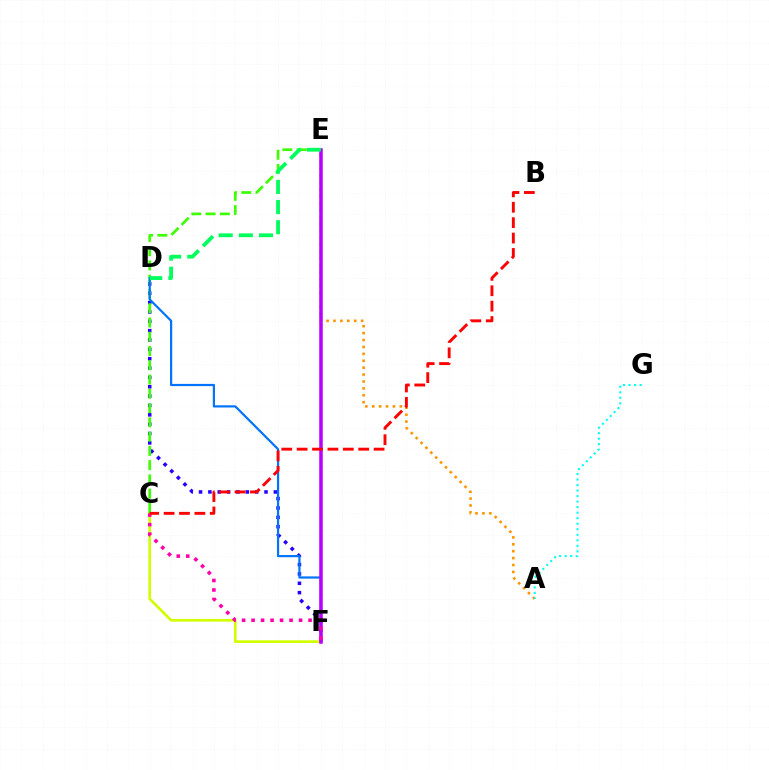{('D', 'F'): [{'color': '#2500ff', 'line_style': 'dotted', 'thickness': 2.54}, {'color': '#0074ff', 'line_style': 'solid', 'thickness': 1.59}], ('A', 'E'): [{'color': '#ff9400', 'line_style': 'dotted', 'thickness': 1.88}], ('C', 'F'): [{'color': '#d1ff00', 'line_style': 'solid', 'thickness': 1.95}, {'color': '#ff00ac', 'line_style': 'dotted', 'thickness': 2.58}], ('C', 'E'): [{'color': '#3dff00', 'line_style': 'dashed', 'thickness': 1.94}], ('A', 'G'): [{'color': '#00fff6', 'line_style': 'dotted', 'thickness': 1.5}], ('E', 'F'): [{'color': '#b900ff', 'line_style': 'solid', 'thickness': 2.54}], ('D', 'E'): [{'color': '#00ff5c', 'line_style': 'dashed', 'thickness': 2.74}], ('B', 'C'): [{'color': '#ff0000', 'line_style': 'dashed', 'thickness': 2.09}]}